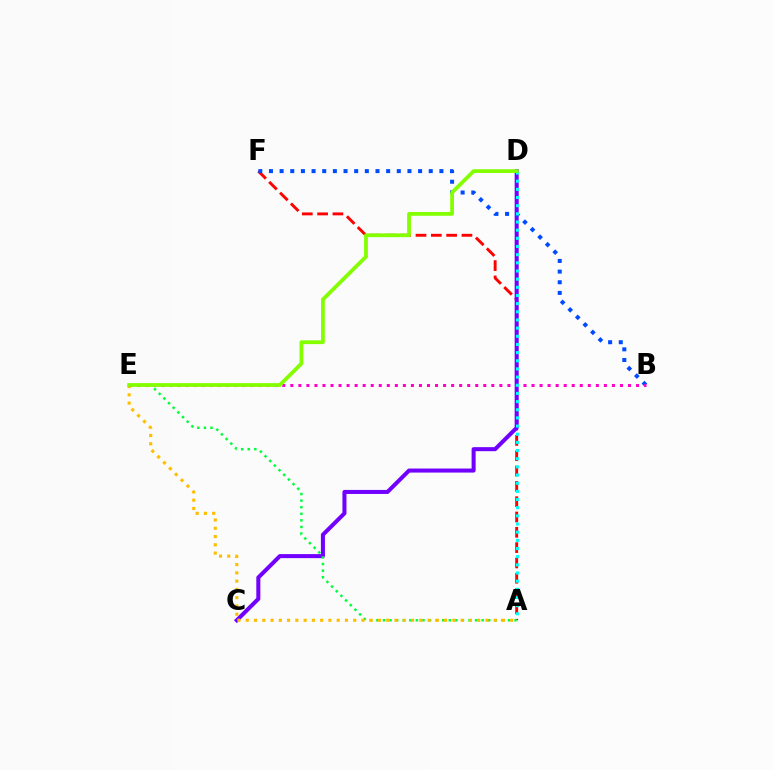{('A', 'F'): [{'color': '#ff0000', 'line_style': 'dashed', 'thickness': 2.08}], ('C', 'D'): [{'color': '#7200ff', 'line_style': 'solid', 'thickness': 2.91}], ('A', 'E'): [{'color': '#00ff39', 'line_style': 'dotted', 'thickness': 1.79}, {'color': '#ffbd00', 'line_style': 'dotted', 'thickness': 2.25}], ('B', 'F'): [{'color': '#004bff', 'line_style': 'dotted', 'thickness': 2.89}], ('B', 'E'): [{'color': '#ff00cf', 'line_style': 'dotted', 'thickness': 2.18}], ('A', 'D'): [{'color': '#00fff6', 'line_style': 'dotted', 'thickness': 2.22}], ('D', 'E'): [{'color': '#84ff00', 'line_style': 'solid', 'thickness': 2.72}]}